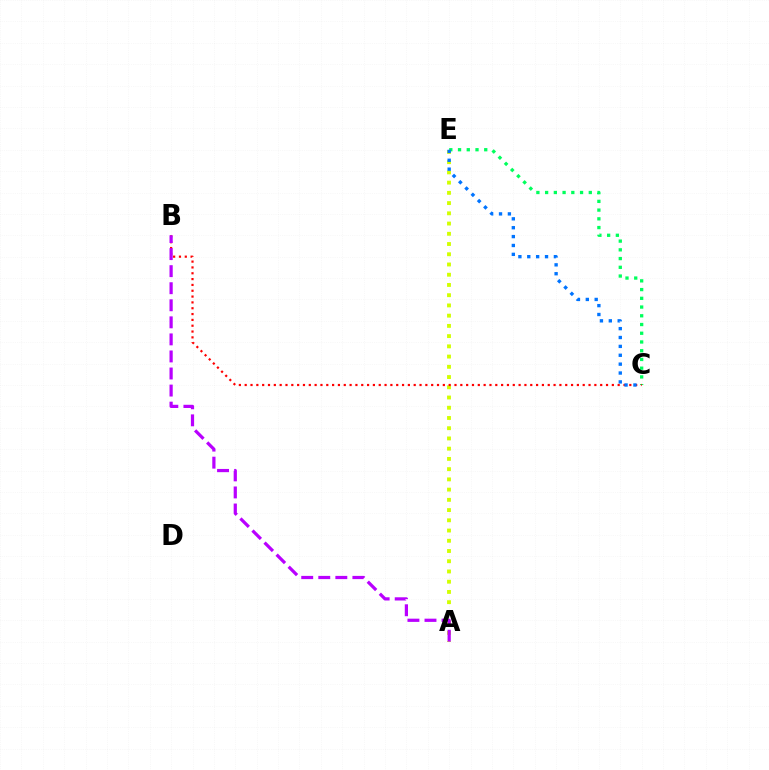{('A', 'E'): [{'color': '#d1ff00', 'line_style': 'dotted', 'thickness': 2.78}], ('C', 'E'): [{'color': '#00ff5c', 'line_style': 'dotted', 'thickness': 2.37}, {'color': '#0074ff', 'line_style': 'dotted', 'thickness': 2.41}], ('B', 'C'): [{'color': '#ff0000', 'line_style': 'dotted', 'thickness': 1.58}], ('A', 'B'): [{'color': '#b900ff', 'line_style': 'dashed', 'thickness': 2.32}]}